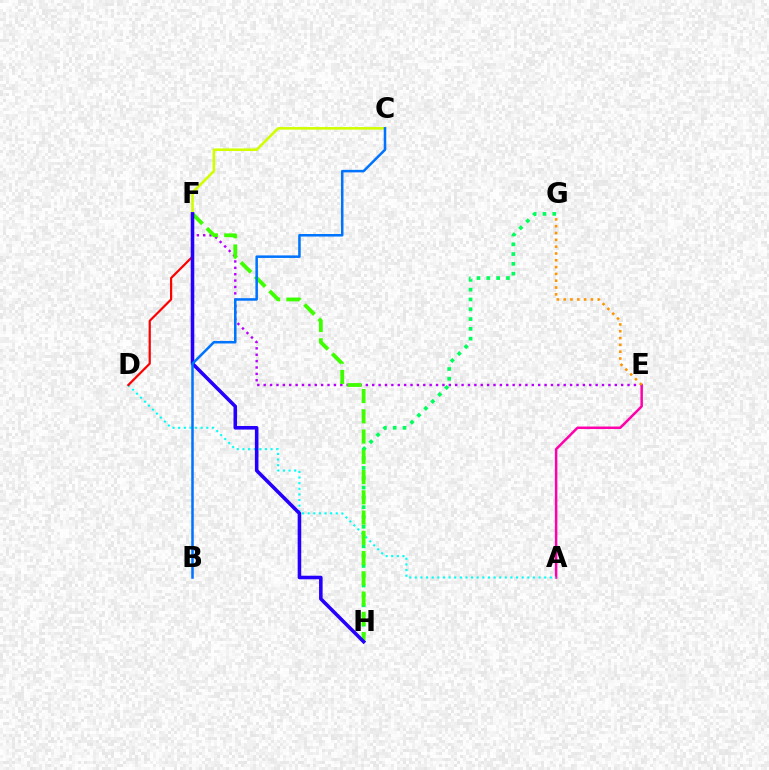{('A', 'E'): [{'color': '#ff00ac', 'line_style': 'solid', 'thickness': 1.8}], ('E', 'F'): [{'color': '#b900ff', 'line_style': 'dotted', 'thickness': 1.73}], ('G', 'H'): [{'color': '#00ff5c', 'line_style': 'dotted', 'thickness': 2.66}], ('A', 'D'): [{'color': '#00fff6', 'line_style': 'dotted', 'thickness': 1.53}], ('D', 'F'): [{'color': '#ff0000', 'line_style': 'solid', 'thickness': 1.59}], ('F', 'H'): [{'color': '#3dff00', 'line_style': 'dashed', 'thickness': 2.75}, {'color': '#2500ff', 'line_style': 'solid', 'thickness': 2.57}], ('C', 'F'): [{'color': '#d1ff00', 'line_style': 'solid', 'thickness': 1.87}], ('E', 'G'): [{'color': '#ff9400', 'line_style': 'dotted', 'thickness': 1.85}], ('B', 'C'): [{'color': '#0074ff', 'line_style': 'solid', 'thickness': 1.82}]}